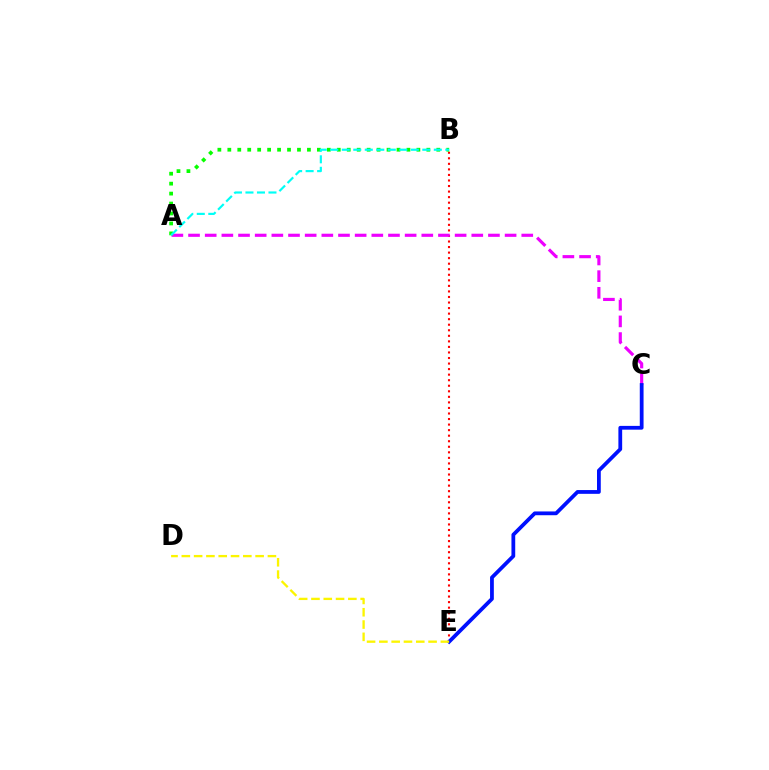{('B', 'E'): [{'color': '#ff0000', 'line_style': 'dotted', 'thickness': 1.51}], ('A', 'C'): [{'color': '#ee00ff', 'line_style': 'dashed', 'thickness': 2.26}], ('A', 'B'): [{'color': '#08ff00', 'line_style': 'dotted', 'thickness': 2.7}, {'color': '#00fff6', 'line_style': 'dashed', 'thickness': 1.56}], ('C', 'E'): [{'color': '#0010ff', 'line_style': 'solid', 'thickness': 2.72}], ('D', 'E'): [{'color': '#fcf500', 'line_style': 'dashed', 'thickness': 1.67}]}